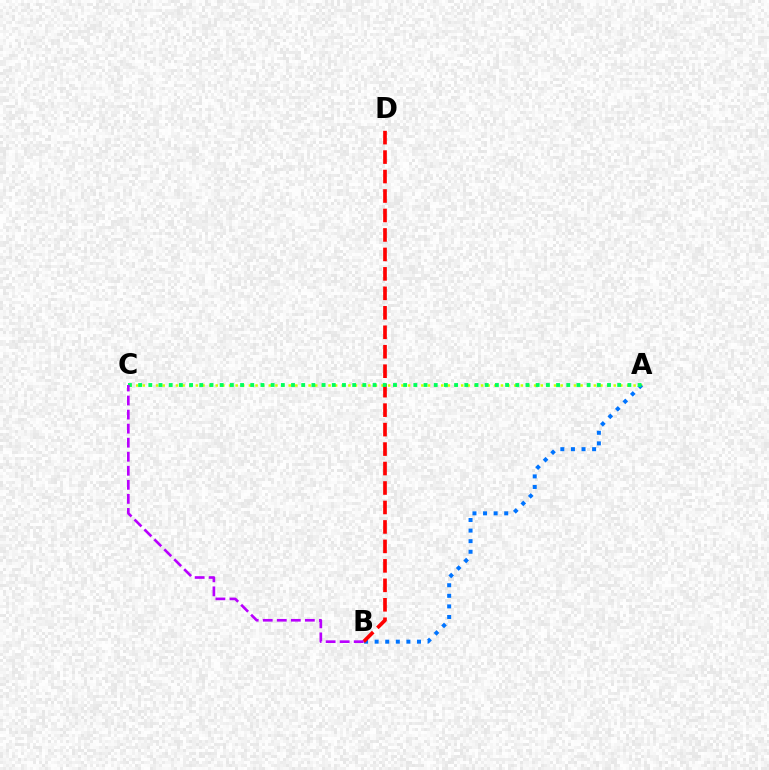{('A', 'C'): [{'color': '#d1ff00', 'line_style': 'dotted', 'thickness': 1.8}, {'color': '#00ff5c', 'line_style': 'dotted', 'thickness': 2.77}], ('A', 'B'): [{'color': '#0074ff', 'line_style': 'dotted', 'thickness': 2.88}], ('B', 'D'): [{'color': '#ff0000', 'line_style': 'dashed', 'thickness': 2.64}], ('B', 'C'): [{'color': '#b900ff', 'line_style': 'dashed', 'thickness': 1.91}]}